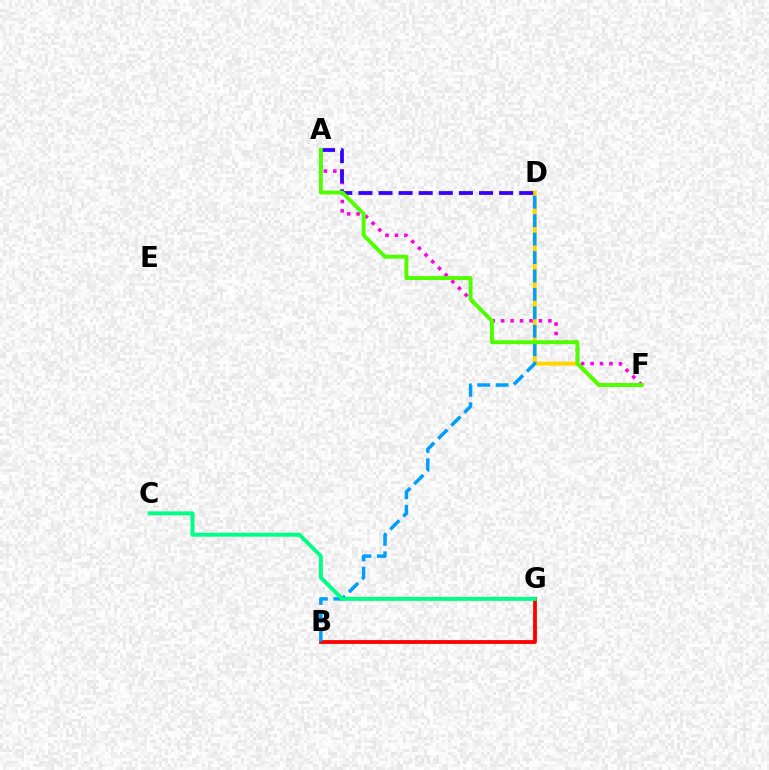{('B', 'G'): [{'color': '#ff0000', 'line_style': 'solid', 'thickness': 2.74}], ('D', 'F'): [{'color': '#ffd500', 'line_style': 'solid', 'thickness': 2.88}], ('A', 'F'): [{'color': '#ff00ed', 'line_style': 'dotted', 'thickness': 2.57}, {'color': '#4fff00', 'line_style': 'solid', 'thickness': 2.83}], ('B', 'D'): [{'color': '#009eff', 'line_style': 'dashed', 'thickness': 2.51}], ('A', 'D'): [{'color': '#3700ff', 'line_style': 'dashed', 'thickness': 2.73}], ('C', 'G'): [{'color': '#00ff86', 'line_style': 'solid', 'thickness': 2.84}]}